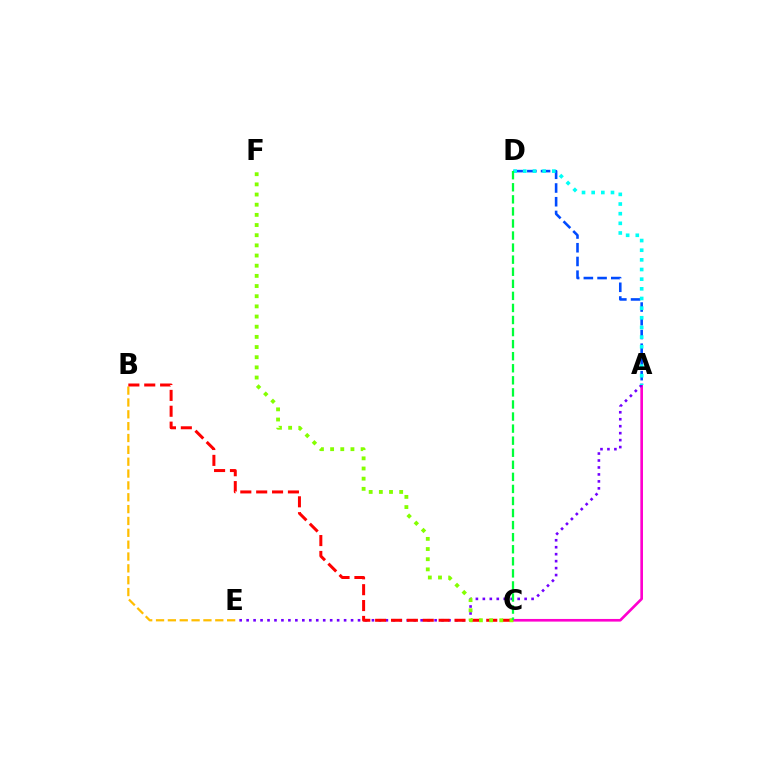{('A', 'C'): [{'color': '#ff00cf', 'line_style': 'solid', 'thickness': 1.91}], ('A', 'E'): [{'color': '#7200ff', 'line_style': 'dotted', 'thickness': 1.89}], ('A', 'D'): [{'color': '#004bff', 'line_style': 'dashed', 'thickness': 1.86}, {'color': '#00fff6', 'line_style': 'dotted', 'thickness': 2.62}], ('B', 'E'): [{'color': '#ffbd00', 'line_style': 'dashed', 'thickness': 1.61}], ('B', 'C'): [{'color': '#ff0000', 'line_style': 'dashed', 'thickness': 2.16}], ('C', 'F'): [{'color': '#84ff00', 'line_style': 'dotted', 'thickness': 2.76}], ('C', 'D'): [{'color': '#00ff39', 'line_style': 'dashed', 'thickness': 1.64}]}